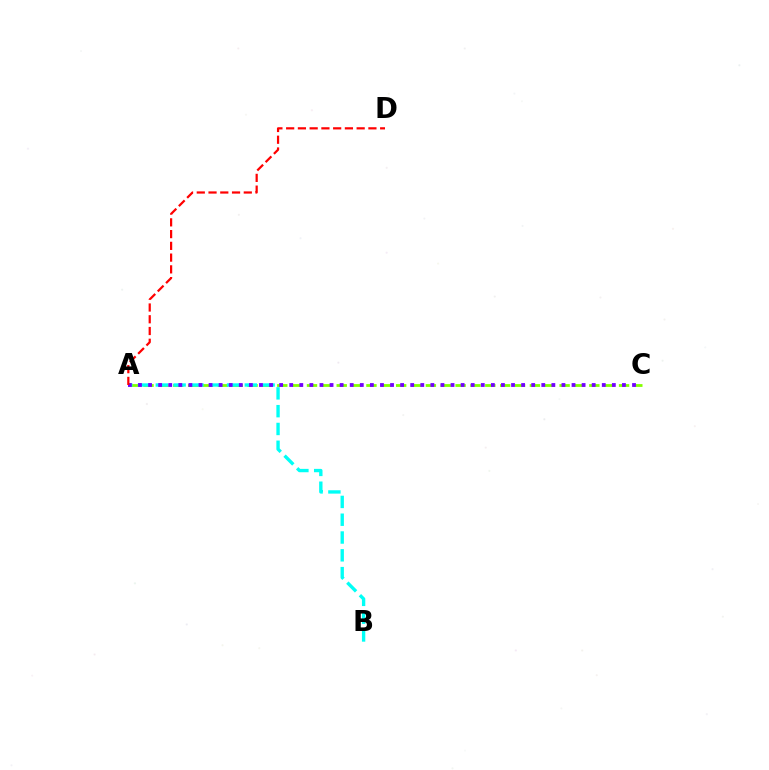{('A', 'C'): [{'color': '#84ff00', 'line_style': 'dashed', 'thickness': 2.02}, {'color': '#7200ff', 'line_style': 'dotted', 'thickness': 2.74}], ('A', 'B'): [{'color': '#00fff6', 'line_style': 'dashed', 'thickness': 2.42}], ('A', 'D'): [{'color': '#ff0000', 'line_style': 'dashed', 'thickness': 1.6}]}